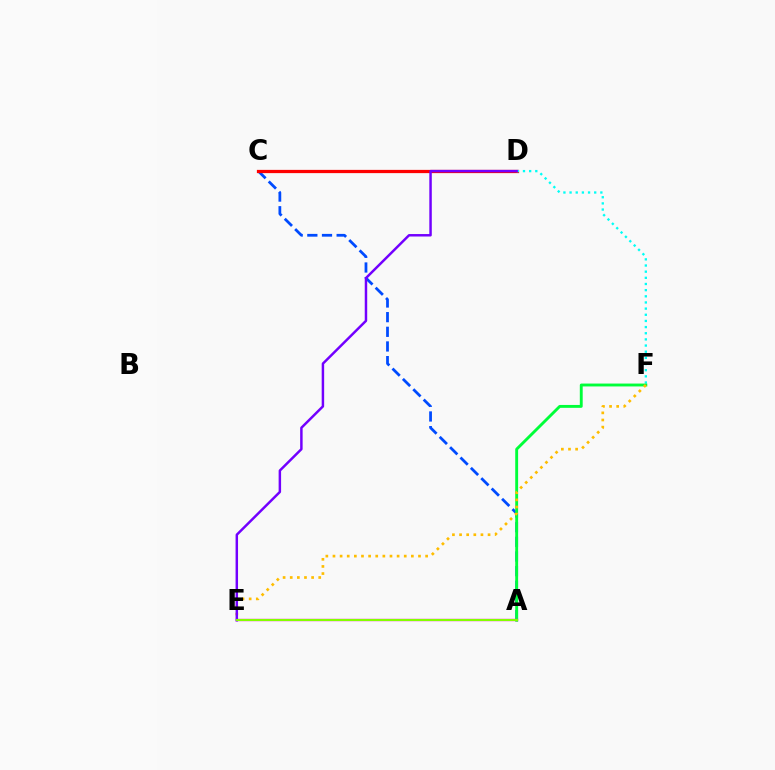{('A', 'C'): [{'color': '#004bff', 'line_style': 'dashed', 'thickness': 1.99}], ('C', 'D'): [{'color': '#ff0000', 'line_style': 'solid', 'thickness': 2.33}], ('D', 'F'): [{'color': '#00fff6', 'line_style': 'dotted', 'thickness': 1.67}], ('A', 'F'): [{'color': '#00ff39', 'line_style': 'solid', 'thickness': 2.08}], ('A', 'E'): [{'color': '#ff00cf', 'line_style': 'solid', 'thickness': 1.67}, {'color': '#84ff00', 'line_style': 'solid', 'thickness': 1.52}], ('E', 'F'): [{'color': '#ffbd00', 'line_style': 'dotted', 'thickness': 1.94}], ('D', 'E'): [{'color': '#7200ff', 'line_style': 'solid', 'thickness': 1.78}]}